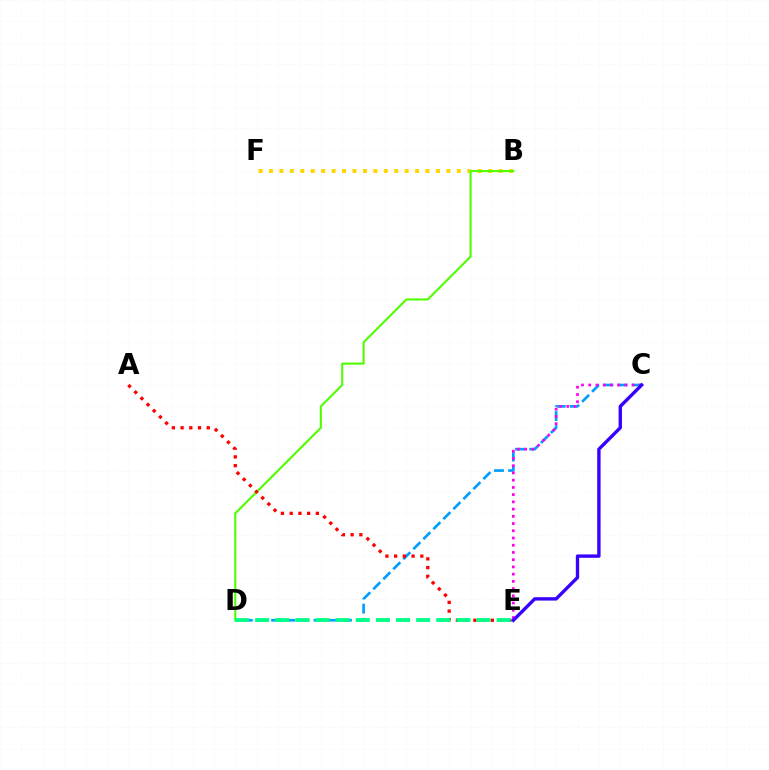{('B', 'F'): [{'color': '#ffd500', 'line_style': 'dotted', 'thickness': 2.84}], ('C', 'D'): [{'color': '#009eff', 'line_style': 'dashed', 'thickness': 1.92}], ('B', 'D'): [{'color': '#4fff00', 'line_style': 'solid', 'thickness': 1.52}], ('C', 'E'): [{'color': '#ff00ed', 'line_style': 'dotted', 'thickness': 1.96}, {'color': '#3700ff', 'line_style': 'solid', 'thickness': 2.42}], ('A', 'E'): [{'color': '#ff0000', 'line_style': 'dotted', 'thickness': 2.37}], ('D', 'E'): [{'color': '#00ff86', 'line_style': 'dashed', 'thickness': 2.73}]}